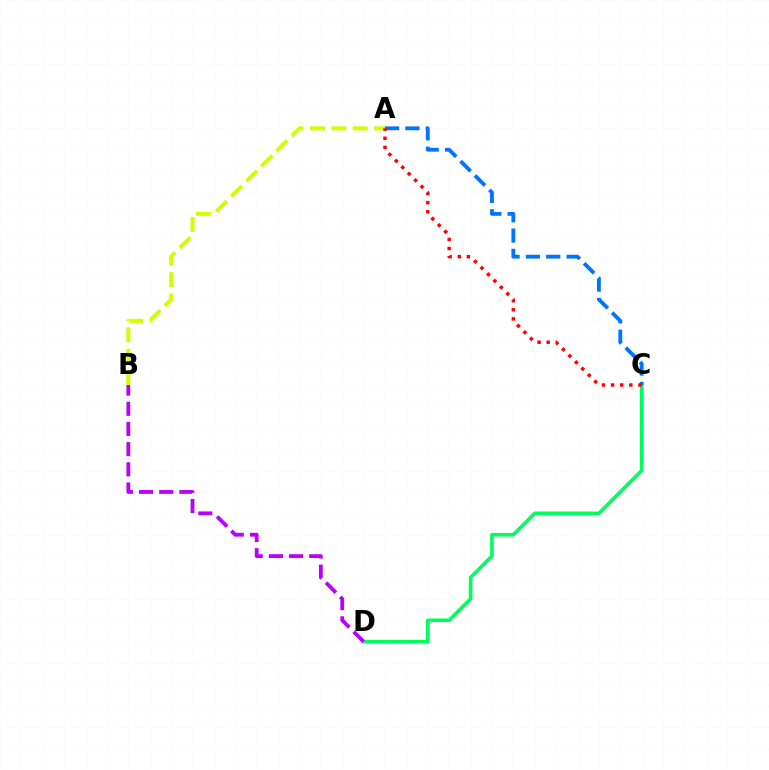{('A', 'B'): [{'color': '#d1ff00', 'line_style': 'dashed', 'thickness': 2.9}], ('C', 'D'): [{'color': '#00ff5c', 'line_style': 'solid', 'thickness': 2.6}], ('A', 'C'): [{'color': '#0074ff', 'line_style': 'dashed', 'thickness': 2.76}, {'color': '#ff0000', 'line_style': 'dotted', 'thickness': 2.48}], ('B', 'D'): [{'color': '#b900ff', 'line_style': 'dashed', 'thickness': 2.74}]}